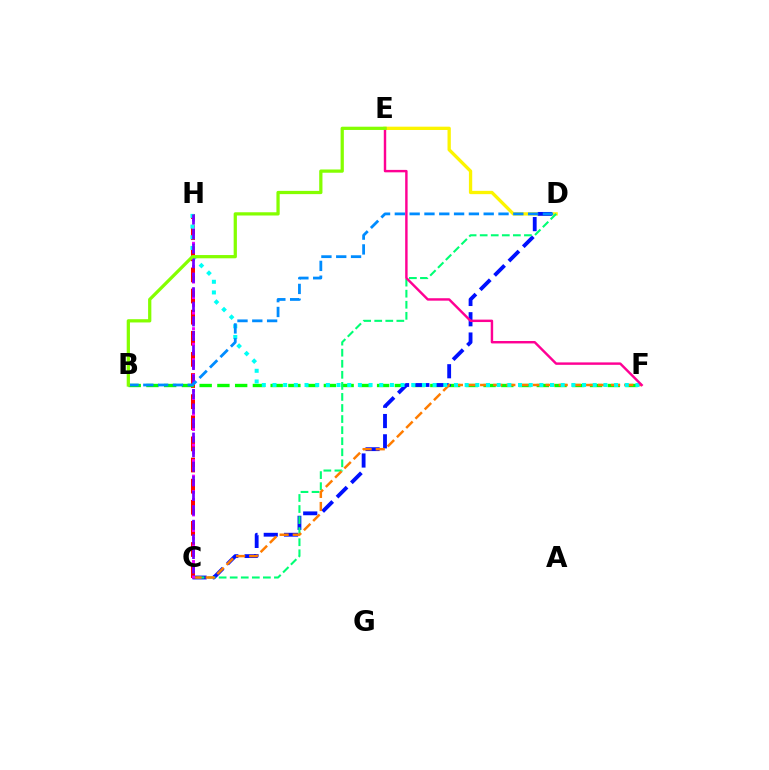{('C', 'H'): [{'color': '#ff0000', 'line_style': 'dashed', 'thickness': 2.87}, {'color': '#ee00ff', 'line_style': 'dotted', 'thickness': 2.11}, {'color': '#7200ff', 'line_style': 'dashed', 'thickness': 1.98}], ('D', 'E'): [{'color': '#fcf500', 'line_style': 'solid', 'thickness': 2.38}], ('B', 'F'): [{'color': '#08ff00', 'line_style': 'dashed', 'thickness': 2.41}], ('C', 'D'): [{'color': '#0010ff', 'line_style': 'dashed', 'thickness': 2.76}, {'color': '#00ff74', 'line_style': 'dashed', 'thickness': 1.5}], ('C', 'F'): [{'color': '#ff7c00', 'line_style': 'dashed', 'thickness': 1.78}], ('F', 'H'): [{'color': '#00fff6', 'line_style': 'dotted', 'thickness': 2.9}], ('E', 'F'): [{'color': '#ff0094', 'line_style': 'solid', 'thickness': 1.75}], ('B', 'D'): [{'color': '#008cff', 'line_style': 'dashed', 'thickness': 2.01}], ('B', 'E'): [{'color': '#84ff00', 'line_style': 'solid', 'thickness': 2.34}]}